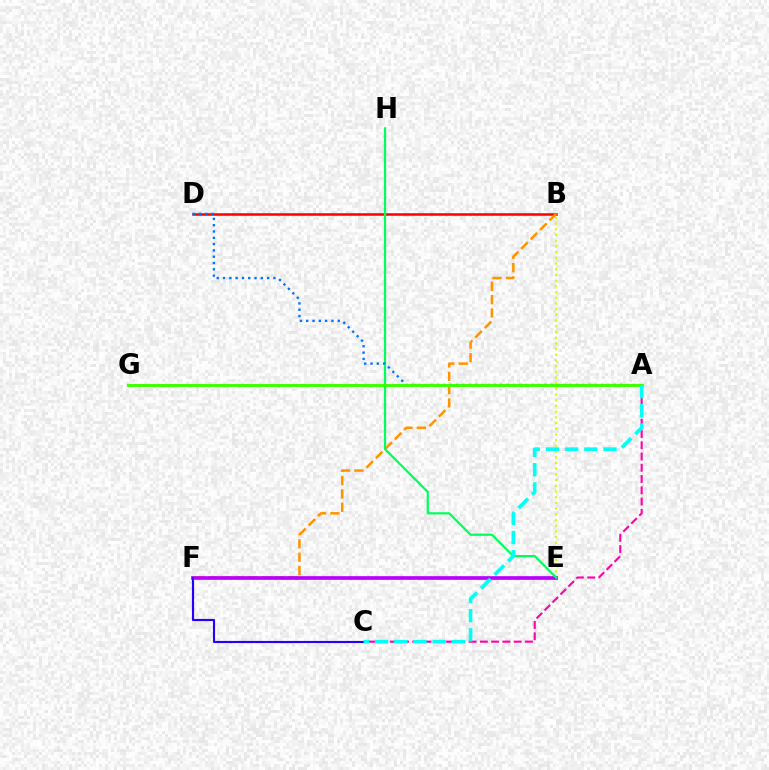{('B', 'D'): [{'color': '#ff0000', 'line_style': 'solid', 'thickness': 1.82}], ('A', 'C'): [{'color': '#ff00ac', 'line_style': 'dashed', 'thickness': 1.53}, {'color': '#00fff6', 'line_style': 'dashed', 'thickness': 2.6}], ('B', 'E'): [{'color': '#d1ff00', 'line_style': 'dotted', 'thickness': 1.55}], ('B', 'F'): [{'color': '#ff9400', 'line_style': 'dashed', 'thickness': 1.81}], ('E', 'F'): [{'color': '#b900ff', 'line_style': 'solid', 'thickness': 2.65}], ('E', 'H'): [{'color': '#00ff5c', 'line_style': 'solid', 'thickness': 1.6}], ('A', 'D'): [{'color': '#0074ff', 'line_style': 'dotted', 'thickness': 1.71}], ('C', 'F'): [{'color': '#2500ff', 'line_style': 'solid', 'thickness': 1.54}], ('A', 'G'): [{'color': '#3dff00', 'line_style': 'solid', 'thickness': 2.11}]}